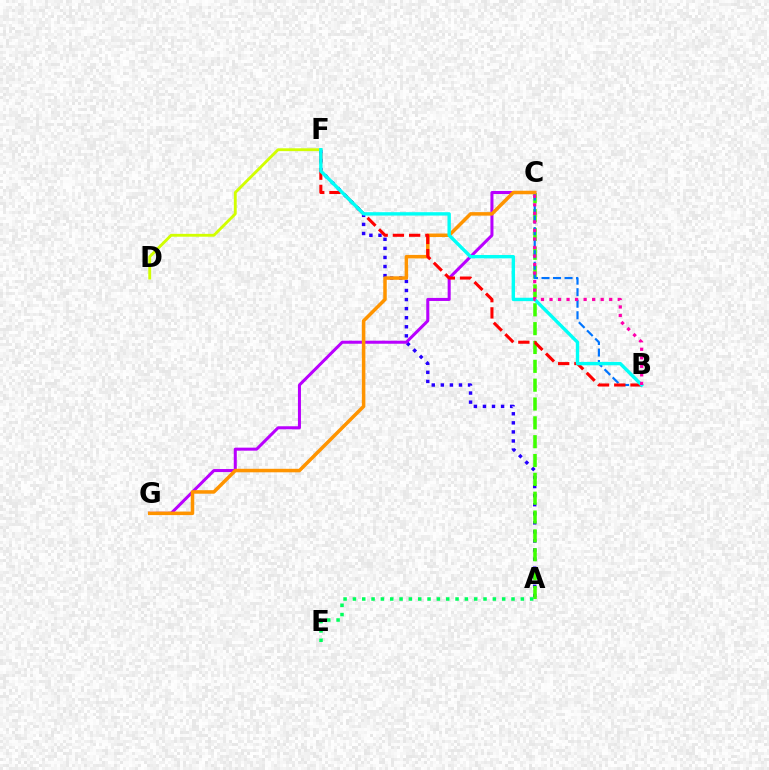{('A', 'F'): [{'color': '#2500ff', 'line_style': 'dotted', 'thickness': 2.46}], ('A', 'C'): [{'color': '#3dff00', 'line_style': 'dashed', 'thickness': 2.56}], ('B', 'C'): [{'color': '#0074ff', 'line_style': 'dashed', 'thickness': 1.57}, {'color': '#ff00ac', 'line_style': 'dotted', 'thickness': 2.32}], ('C', 'G'): [{'color': '#b900ff', 'line_style': 'solid', 'thickness': 2.18}, {'color': '#ff9400', 'line_style': 'solid', 'thickness': 2.53}], ('D', 'F'): [{'color': '#d1ff00', 'line_style': 'solid', 'thickness': 2.06}], ('B', 'F'): [{'color': '#ff0000', 'line_style': 'dashed', 'thickness': 2.21}, {'color': '#00fff6', 'line_style': 'solid', 'thickness': 2.44}], ('A', 'E'): [{'color': '#00ff5c', 'line_style': 'dotted', 'thickness': 2.54}]}